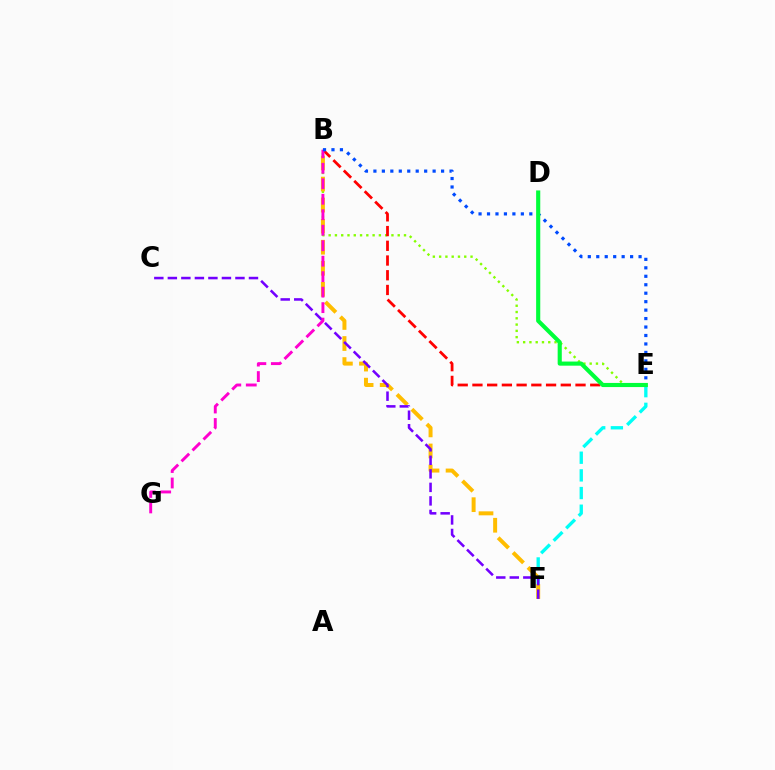{('B', 'E'): [{'color': '#84ff00', 'line_style': 'dotted', 'thickness': 1.71}, {'color': '#ff0000', 'line_style': 'dashed', 'thickness': 2.0}, {'color': '#004bff', 'line_style': 'dotted', 'thickness': 2.3}], ('E', 'F'): [{'color': '#00fff6', 'line_style': 'dashed', 'thickness': 2.4}], ('B', 'F'): [{'color': '#ffbd00', 'line_style': 'dashed', 'thickness': 2.86}], ('C', 'F'): [{'color': '#7200ff', 'line_style': 'dashed', 'thickness': 1.84}], ('B', 'G'): [{'color': '#ff00cf', 'line_style': 'dashed', 'thickness': 2.1}], ('D', 'E'): [{'color': '#00ff39', 'line_style': 'solid', 'thickness': 2.97}]}